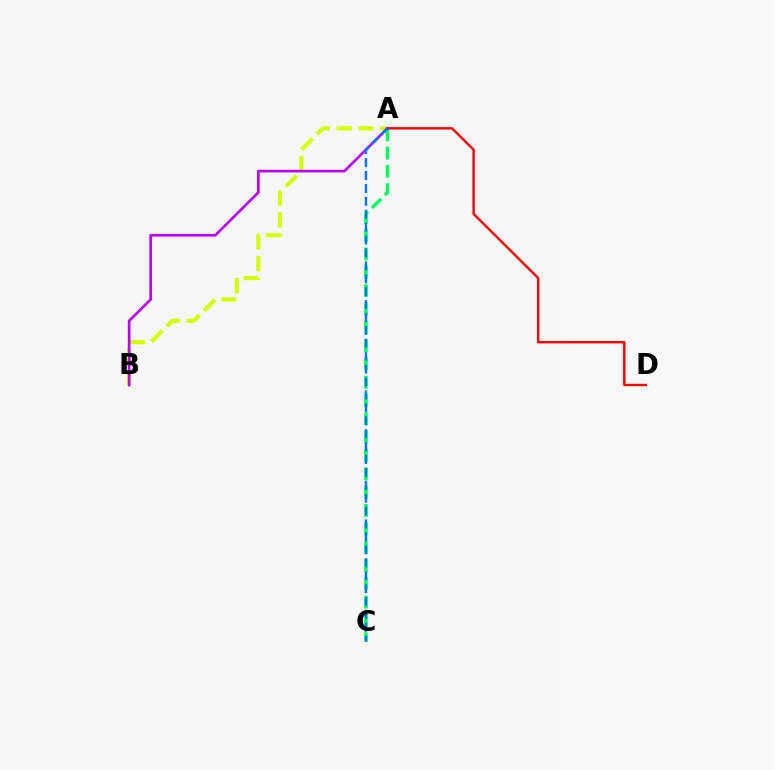{('A', 'C'): [{'color': '#00ff5c', 'line_style': 'dashed', 'thickness': 2.49}, {'color': '#0074ff', 'line_style': 'dashed', 'thickness': 1.75}], ('A', 'B'): [{'color': '#d1ff00', 'line_style': 'dashed', 'thickness': 2.96}, {'color': '#b900ff', 'line_style': 'solid', 'thickness': 1.92}], ('A', 'D'): [{'color': '#ff0000', 'line_style': 'solid', 'thickness': 1.73}]}